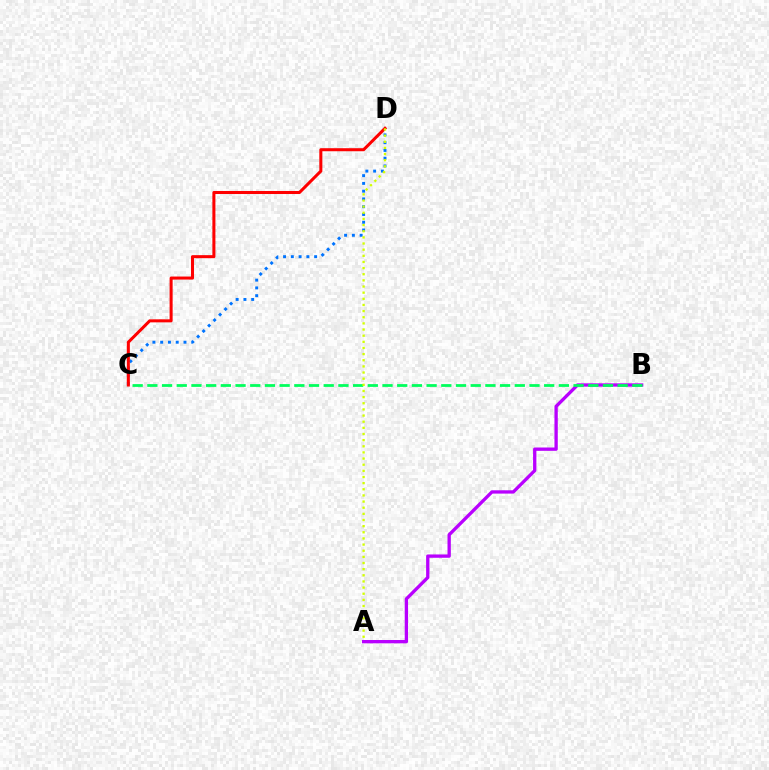{('A', 'B'): [{'color': '#b900ff', 'line_style': 'solid', 'thickness': 2.39}], ('C', 'D'): [{'color': '#0074ff', 'line_style': 'dotted', 'thickness': 2.11}, {'color': '#ff0000', 'line_style': 'solid', 'thickness': 2.19}], ('B', 'C'): [{'color': '#00ff5c', 'line_style': 'dashed', 'thickness': 2.0}], ('A', 'D'): [{'color': '#d1ff00', 'line_style': 'dotted', 'thickness': 1.67}]}